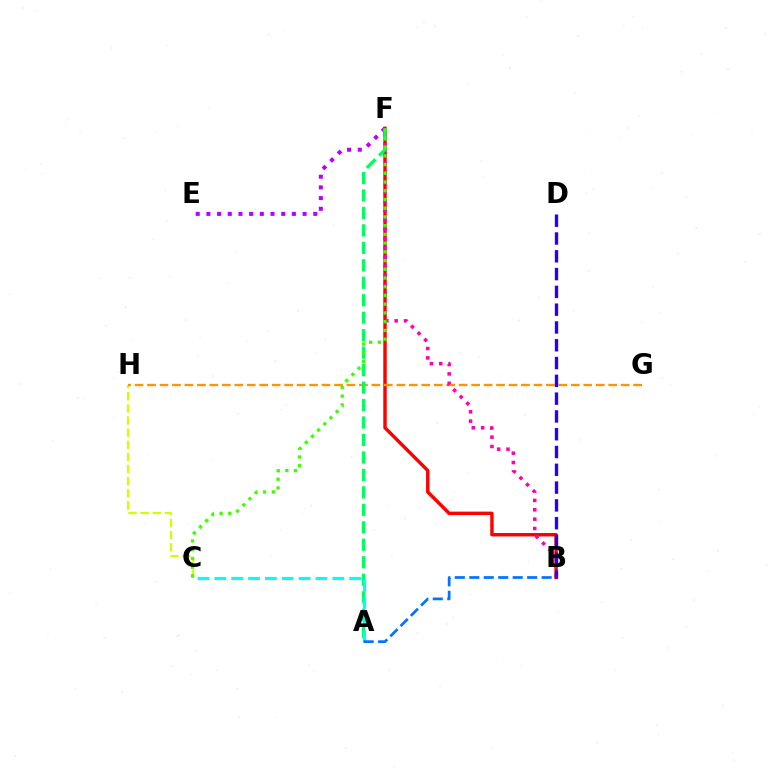{('E', 'F'): [{'color': '#b900ff', 'line_style': 'dotted', 'thickness': 2.9}], ('C', 'H'): [{'color': '#d1ff00', 'line_style': 'dashed', 'thickness': 1.65}], ('B', 'F'): [{'color': '#ff0000', 'line_style': 'solid', 'thickness': 2.46}, {'color': '#ff00ac', 'line_style': 'dotted', 'thickness': 2.54}], ('G', 'H'): [{'color': '#ff9400', 'line_style': 'dashed', 'thickness': 1.69}], ('A', 'F'): [{'color': '#00ff5c', 'line_style': 'dashed', 'thickness': 2.37}], ('B', 'D'): [{'color': '#2500ff', 'line_style': 'dashed', 'thickness': 2.42}], ('C', 'F'): [{'color': '#3dff00', 'line_style': 'dotted', 'thickness': 2.37}], ('A', 'C'): [{'color': '#00fff6', 'line_style': 'dashed', 'thickness': 2.29}], ('A', 'B'): [{'color': '#0074ff', 'line_style': 'dashed', 'thickness': 1.97}]}